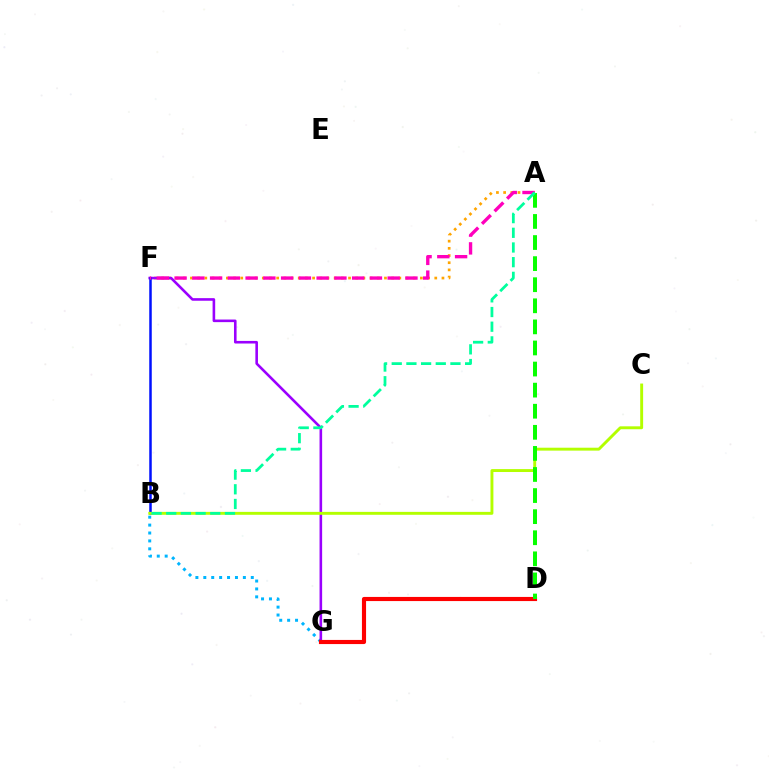{('A', 'F'): [{'color': '#ffa500', 'line_style': 'dotted', 'thickness': 1.95}, {'color': '#ff00bd', 'line_style': 'dashed', 'thickness': 2.41}], ('B', 'G'): [{'color': '#00b5ff', 'line_style': 'dotted', 'thickness': 2.15}], ('F', 'G'): [{'color': '#9b00ff', 'line_style': 'solid', 'thickness': 1.87}], ('B', 'F'): [{'color': '#0010ff', 'line_style': 'solid', 'thickness': 1.8}], ('D', 'G'): [{'color': '#ff0000', 'line_style': 'solid', 'thickness': 2.98}], ('B', 'C'): [{'color': '#b3ff00', 'line_style': 'solid', 'thickness': 2.1}], ('A', 'D'): [{'color': '#08ff00', 'line_style': 'dashed', 'thickness': 2.86}], ('A', 'B'): [{'color': '#00ff9d', 'line_style': 'dashed', 'thickness': 1.99}]}